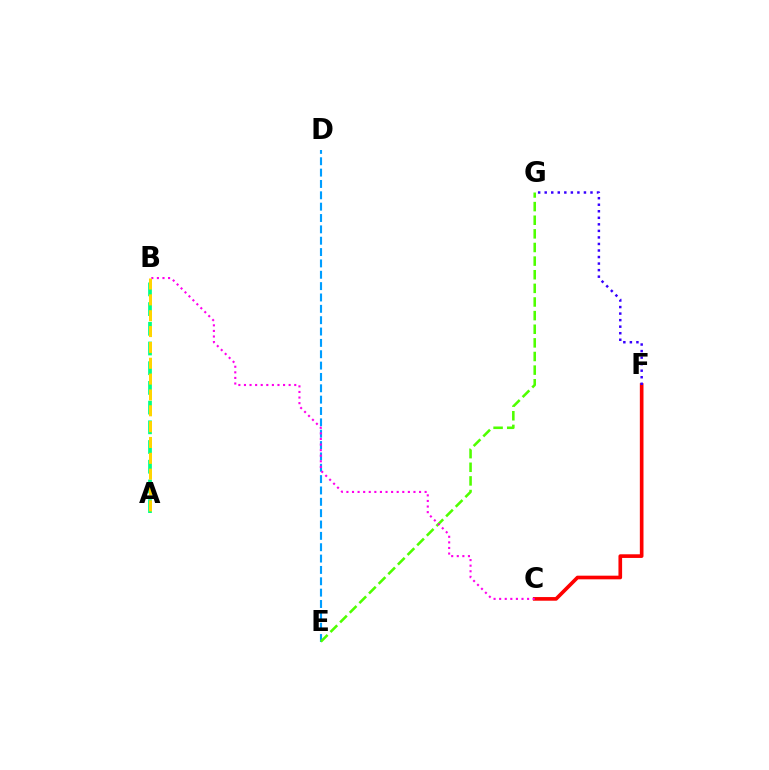{('A', 'B'): [{'color': '#00ff86', 'line_style': 'dashed', 'thickness': 2.68}, {'color': '#ffd500', 'line_style': 'dashed', 'thickness': 2.15}], ('C', 'F'): [{'color': '#ff0000', 'line_style': 'solid', 'thickness': 2.63}], ('D', 'E'): [{'color': '#009eff', 'line_style': 'dashed', 'thickness': 1.54}], ('E', 'G'): [{'color': '#4fff00', 'line_style': 'dashed', 'thickness': 1.85}], ('B', 'C'): [{'color': '#ff00ed', 'line_style': 'dotted', 'thickness': 1.52}], ('F', 'G'): [{'color': '#3700ff', 'line_style': 'dotted', 'thickness': 1.78}]}